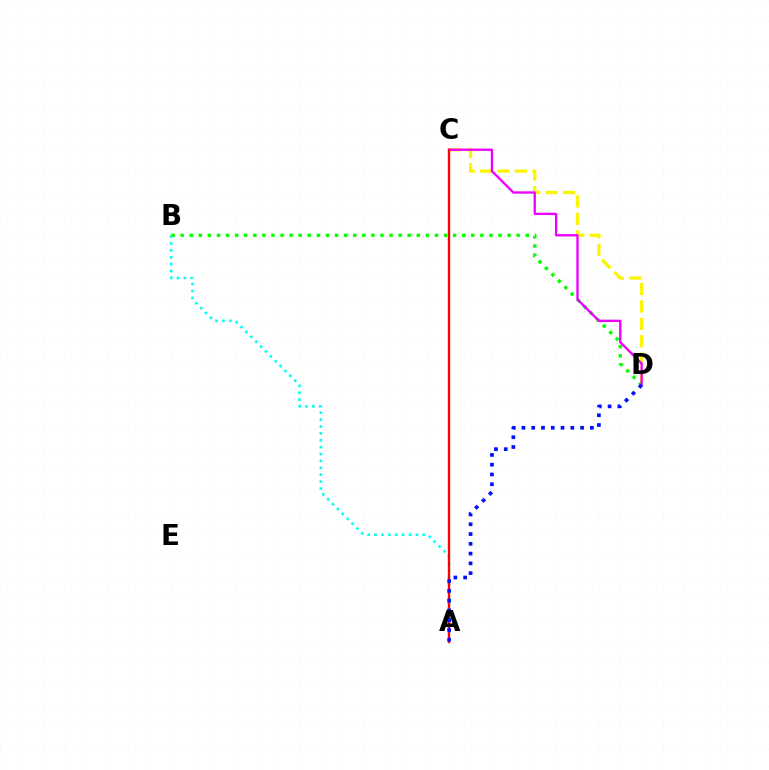{('A', 'B'): [{'color': '#00fff6', 'line_style': 'dotted', 'thickness': 1.87}], ('C', 'D'): [{'color': '#fcf500', 'line_style': 'dashed', 'thickness': 2.36}, {'color': '#ee00ff', 'line_style': 'solid', 'thickness': 1.69}], ('B', 'D'): [{'color': '#08ff00', 'line_style': 'dotted', 'thickness': 2.47}], ('A', 'C'): [{'color': '#ff0000', 'line_style': 'solid', 'thickness': 1.7}], ('A', 'D'): [{'color': '#0010ff', 'line_style': 'dotted', 'thickness': 2.66}]}